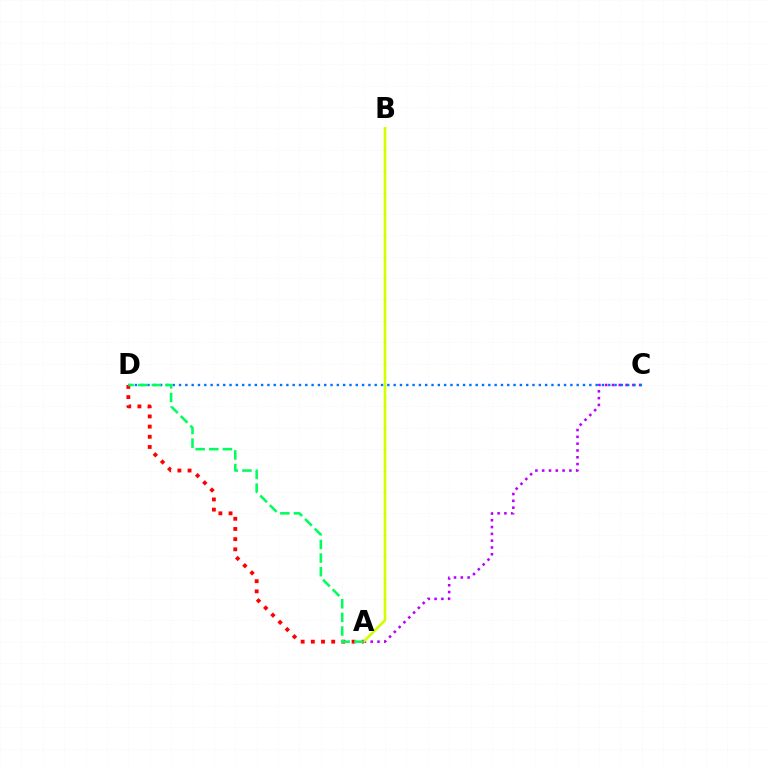{('A', 'C'): [{'color': '#b900ff', 'line_style': 'dotted', 'thickness': 1.85}], ('A', 'B'): [{'color': '#d1ff00', 'line_style': 'solid', 'thickness': 1.92}], ('C', 'D'): [{'color': '#0074ff', 'line_style': 'dotted', 'thickness': 1.71}], ('A', 'D'): [{'color': '#ff0000', 'line_style': 'dotted', 'thickness': 2.77}, {'color': '#00ff5c', 'line_style': 'dashed', 'thickness': 1.85}]}